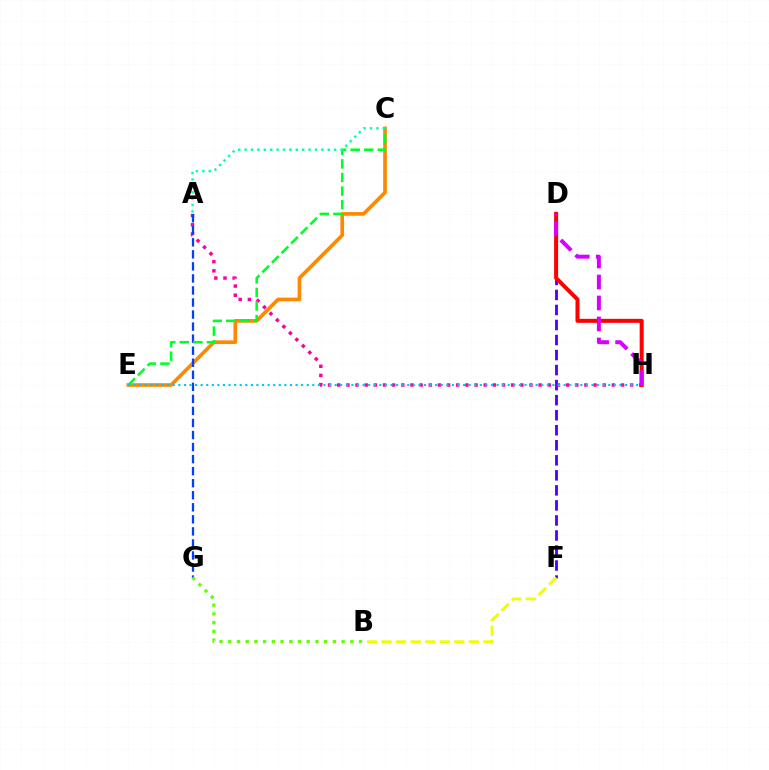{('C', 'E'): [{'color': '#ff8800', 'line_style': 'solid', 'thickness': 2.63}, {'color': '#00ff27', 'line_style': 'dashed', 'thickness': 1.84}], ('D', 'F'): [{'color': '#4f00ff', 'line_style': 'dashed', 'thickness': 2.04}], ('A', 'H'): [{'color': '#ff00a0', 'line_style': 'dotted', 'thickness': 2.49}], ('A', 'G'): [{'color': '#003fff', 'line_style': 'dashed', 'thickness': 1.64}], ('D', 'H'): [{'color': '#ff0000', 'line_style': 'solid', 'thickness': 2.88}, {'color': '#d600ff', 'line_style': 'dashed', 'thickness': 2.85}], ('B', 'G'): [{'color': '#66ff00', 'line_style': 'dotted', 'thickness': 2.37}], ('B', 'F'): [{'color': '#eeff00', 'line_style': 'dashed', 'thickness': 1.98}], ('E', 'H'): [{'color': '#00c7ff', 'line_style': 'dotted', 'thickness': 1.52}], ('A', 'C'): [{'color': '#00ffaf', 'line_style': 'dotted', 'thickness': 1.74}]}